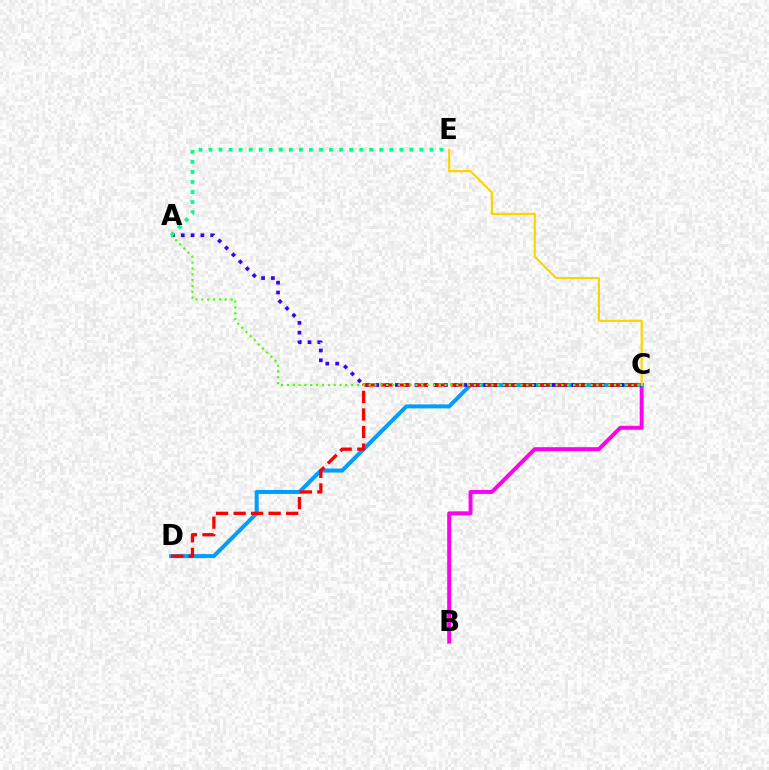{('B', 'C'): [{'color': '#ff00ed', 'line_style': 'solid', 'thickness': 2.85}], ('C', 'D'): [{'color': '#009eff', 'line_style': 'solid', 'thickness': 2.89}, {'color': '#ff0000', 'line_style': 'dashed', 'thickness': 2.38}], ('A', 'C'): [{'color': '#3700ff', 'line_style': 'dotted', 'thickness': 2.66}, {'color': '#4fff00', 'line_style': 'dotted', 'thickness': 1.59}], ('A', 'E'): [{'color': '#00ff86', 'line_style': 'dotted', 'thickness': 2.73}], ('C', 'E'): [{'color': '#ffd500', 'line_style': 'solid', 'thickness': 1.6}]}